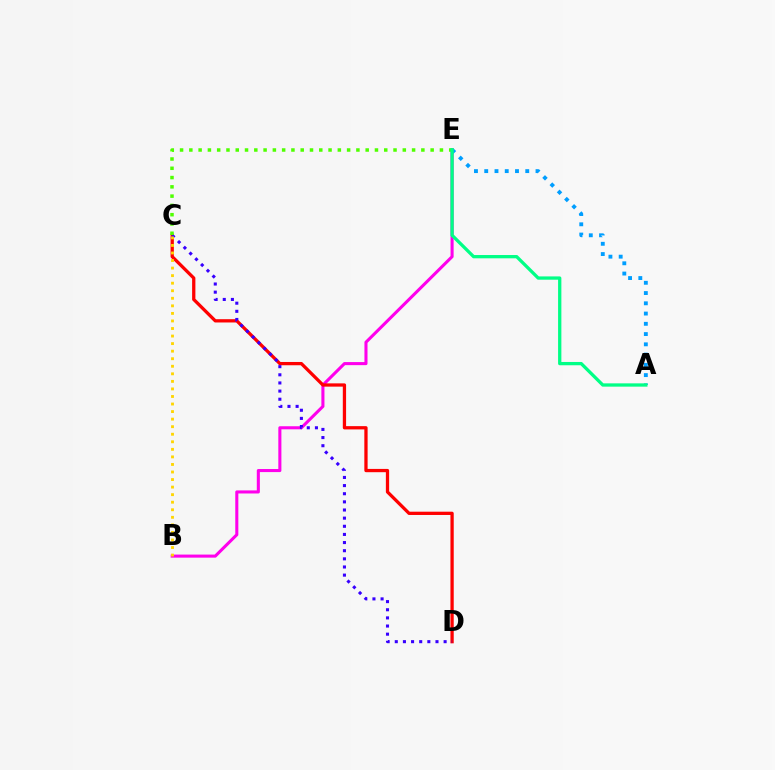{('B', 'E'): [{'color': '#ff00ed', 'line_style': 'solid', 'thickness': 2.21}], ('C', 'D'): [{'color': '#ff0000', 'line_style': 'solid', 'thickness': 2.36}, {'color': '#3700ff', 'line_style': 'dotted', 'thickness': 2.21}], ('C', 'E'): [{'color': '#4fff00', 'line_style': 'dotted', 'thickness': 2.52}], ('A', 'E'): [{'color': '#009eff', 'line_style': 'dotted', 'thickness': 2.79}, {'color': '#00ff86', 'line_style': 'solid', 'thickness': 2.37}], ('B', 'C'): [{'color': '#ffd500', 'line_style': 'dotted', 'thickness': 2.05}]}